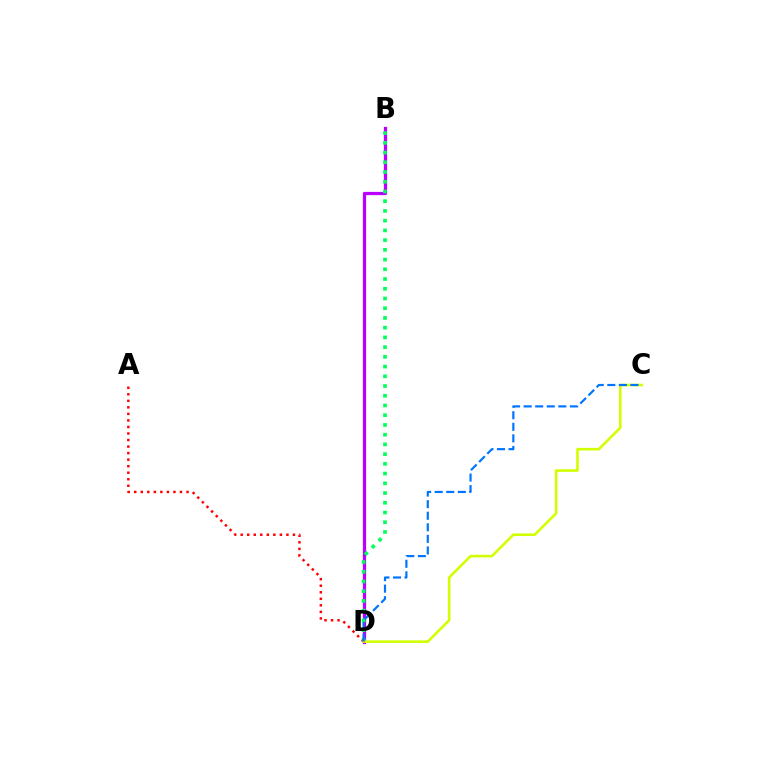{('B', 'D'): [{'color': '#b900ff', 'line_style': 'solid', 'thickness': 2.35}, {'color': '#00ff5c', 'line_style': 'dotted', 'thickness': 2.64}], ('A', 'D'): [{'color': '#ff0000', 'line_style': 'dotted', 'thickness': 1.78}], ('C', 'D'): [{'color': '#d1ff00', 'line_style': 'solid', 'thickness': 1.87}, {'color': '#0074ff', 'line_style': 'dashed', 'thickness': 1.57}]}